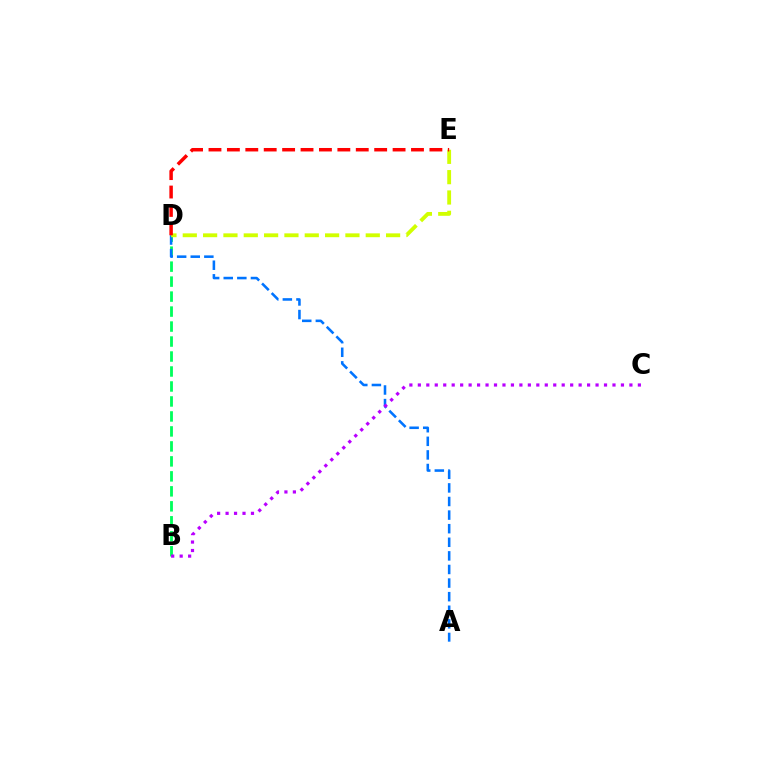{('B', 'D'): [{'color': '#00ff5c', 'line_style': 'dashed', 'thickness': 2.04}], ('A', 'D'): [{'color': '#0074ff', 'line_style': 'dashed', 'thickness': 1.85}], ('D', 'E'): [{'color': '#d1ff00', 'line_style': 'dashed', 'thickness': 2.76}, {'color': '#ff0000', 'line_style': 'dashed', 'thickness': 2.5}], ('B', 'C'): [{'color': '#b900ff', 'line_style': 'dotted', 'thickness': 2.3}]}